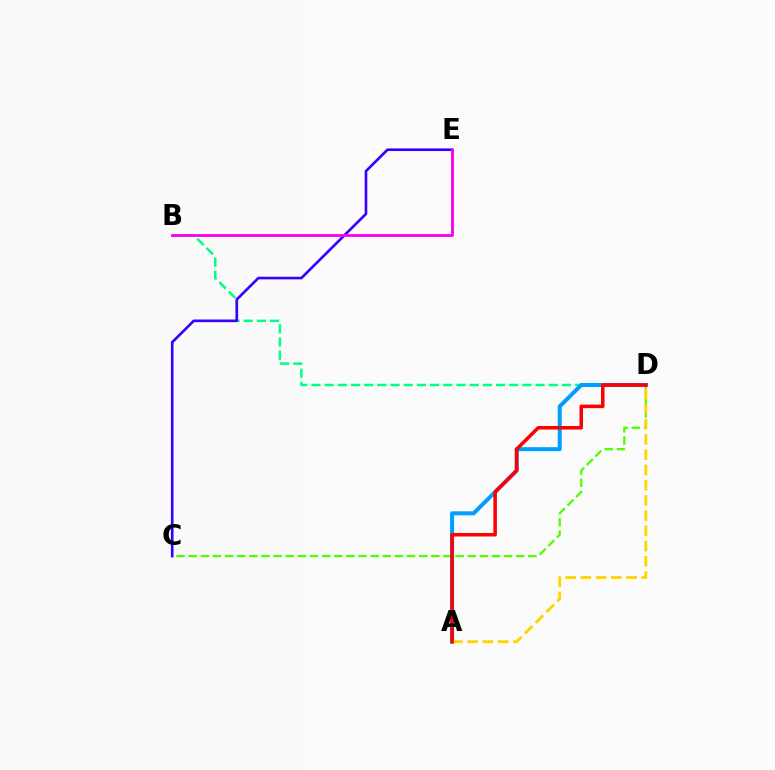{('B', 'D'): [{'color': '#00ff86', 'line_style': 'dashed', 'thickness': 1.79}], ('C', 'D'): [{'color': '#4fff00', 'line_style': 'dashed', 'thickness': 1.65}], ('A', 'D'): [{'color': '#009eff', 'line_style': 'solid', 'thickness': 2.88}, {'color': '#ffd500', 'line_style': 'dashed', 'thickness': 2.07}, {'color': '#ff0000', 'line_style': 'solid', 'thickness': 2.54}], ('C', 'E'): [{'color': '#3700ff', 'line_style': 'solid', 'thickness': 1.9}], ('B', 'E'): [{'color': '#ff00ed', 'line_style': 'solid', 'thickness': 2.05}]}